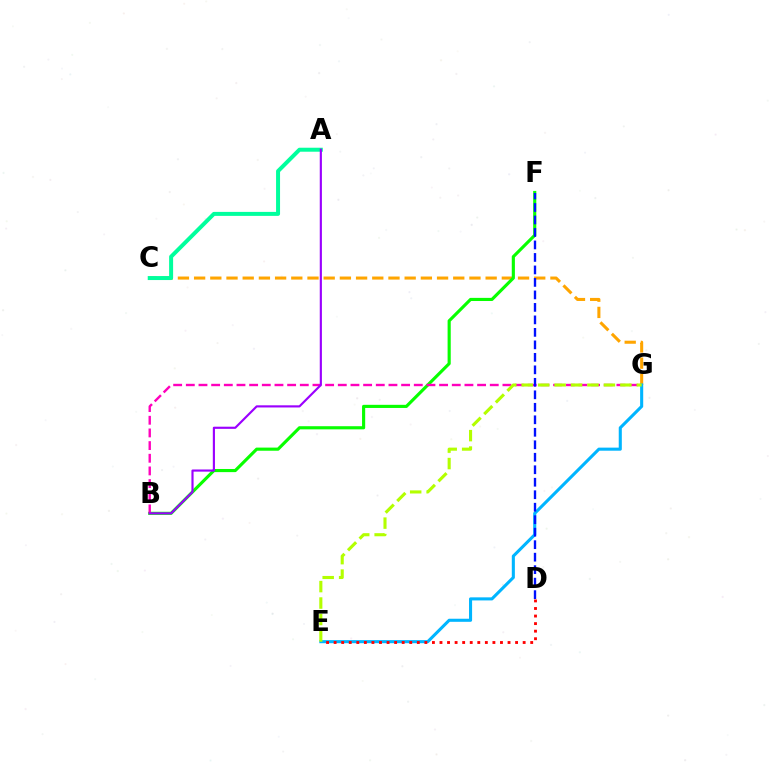{('C', 'G'): [{'color': '#ffa500', 'line_style': 'dashed', 'thickness': 2.2}], ('A', 'C'): [{'color': '#00ff9d', 'line_style': 'solid', 'thickness': 2.87}], ('B', 'F'): [{'color': '#08ff00', 'line_style': 'solid', 'thickness': 2.26}], ('B', 'G'): [{'color': '#ff00bd', 'line_style': 'dashed', 'thickness': 1.72}], ('E', 'G'): [{'color': '#00b5ff', 'line_style': 'solid', 'thickness': 2.21}, {'color': '#b3ff00', 'line_style': 'dashed', 'thickness': 2.23}], ('D', 'E'): [{'color': '#ff0000', 'line_style': 'dotted', 'thickness': 2.05}], ('D', 'F'): [{'color': '#0010ff', 'line_style': 'dashed', 'thickness': 1.7}], ('A', 'B'): [{'color': '#9b00ff', 'line_style': 'solid', 'thickness': 1.55}]}